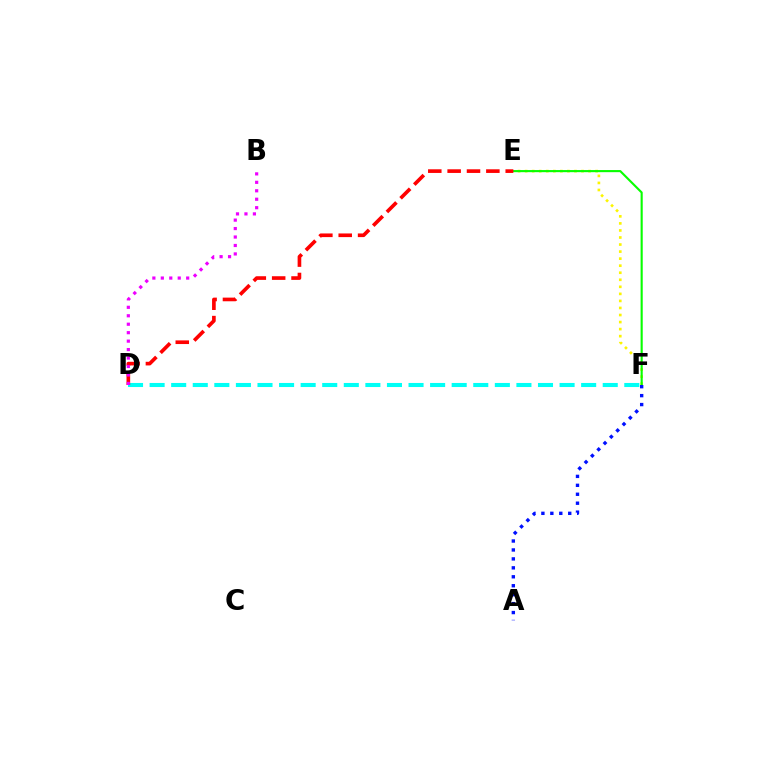{('E', 'F'): [{'color': '#fcf500', 'line_style': 'dotted', 'thickness': 1.91}, {'color': '#08ff00', 'line_style': 'solid', 'thickness': 1.53}], ('D', 'F'): [{'color': '#00fff6', 'line_style': 'dashed', 'thickness': 2.93}], ('A', 'F'): [{'color': '#0010ff', 'line_style': 'dotted', 'thickness': 2.43}], ('D', 'E'): [{'color': '#ff0000', 'line_style': 'dashed', 'thickness': 2.63}], ('B', 'D'): [{'color': '#ee00ff', 'line_style': 'dotted', 'thickness': 2.3}]}